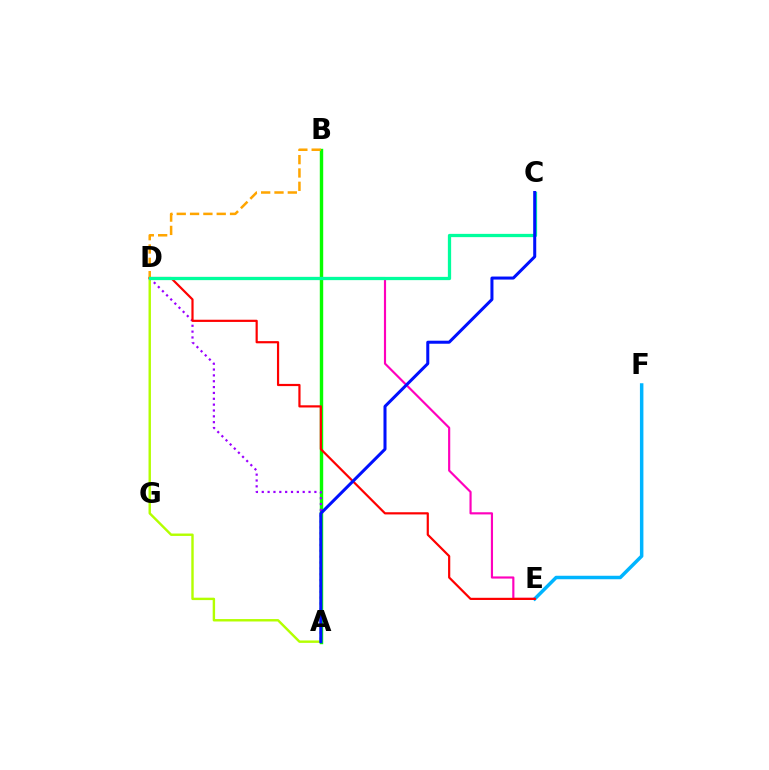{('A', 'B'): [{'color': '#08ff00', 'line_style': 'solid', 'thickness': 2.46}], ('A', 'D'): [{'color': '#b3ff00', 'line_style': 'solid', 'thickness': 1.74}, {'color': '#9b00ff', 'line_style': 'dotted', 'thickness': 1.59}], ('E', 'F'): [{'color': '#00b5ff', 'line_style': 'solid', 'thickness': 2.51}], ('D', 'E'): [{'color': '#ff00bd', 'line_style': 'solid', 'thickness': 1.55}, {'color': '#ff0000', 'line_style': 'solid', 'thickness': 1.58}], ('B', 'D'): [{'color': '#ffa500', 'line_style': 'dashed', 'thickness': 1.81}], ('C', 'D'): [{'color': '#00ff9d', 'line_style': 'solid', 'thickness': 2.35}], ('A', 'C'): [{'color': '#0010ff', 'line_style': 'solid', 'thickness': 2.18}]}